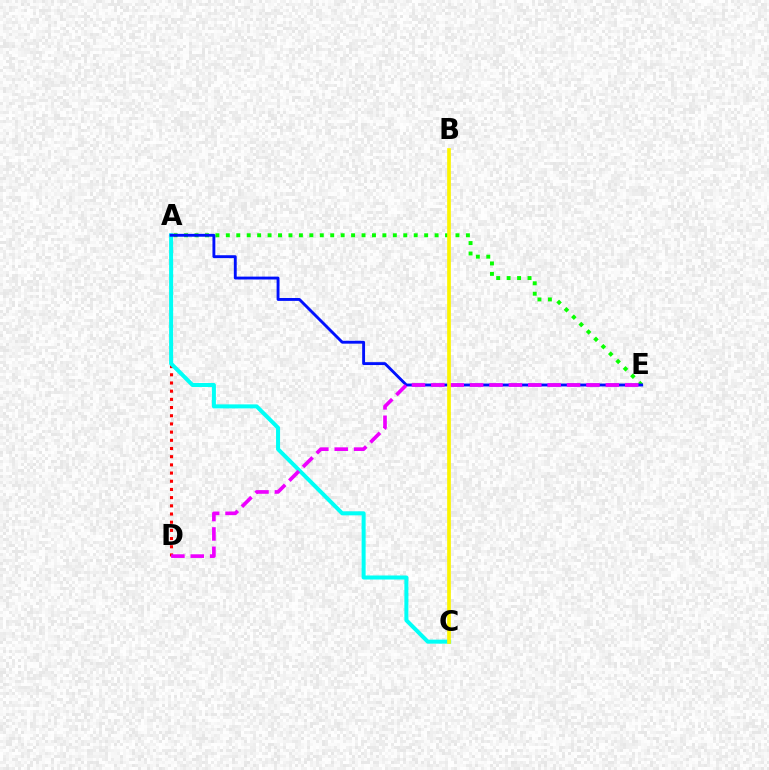{('A', 'D'): [{'color': '#ff0000', 'line_style': 'dotted', 'thickness': 2.22}], ('A', 'E'): [{'color': '#08ff00', 'line_style': 'dotted', 'thickness': 2.84}, {'color': '#0010ff', 'line_style': 'solid', 'thickness': 2.07}], ('A', 'C'): [{'color': '#00fff6', 'line_style': 'solid', 'thickness': 2.89}], ('D', 'E'): [{'color': '#ee00ff', 'line_style': 'dashed', 'thickness': 2.63}], ('B', 'C'): [{'color': '#fcf500', 'line_style': 'solid', 'thickness': 2.65}]}